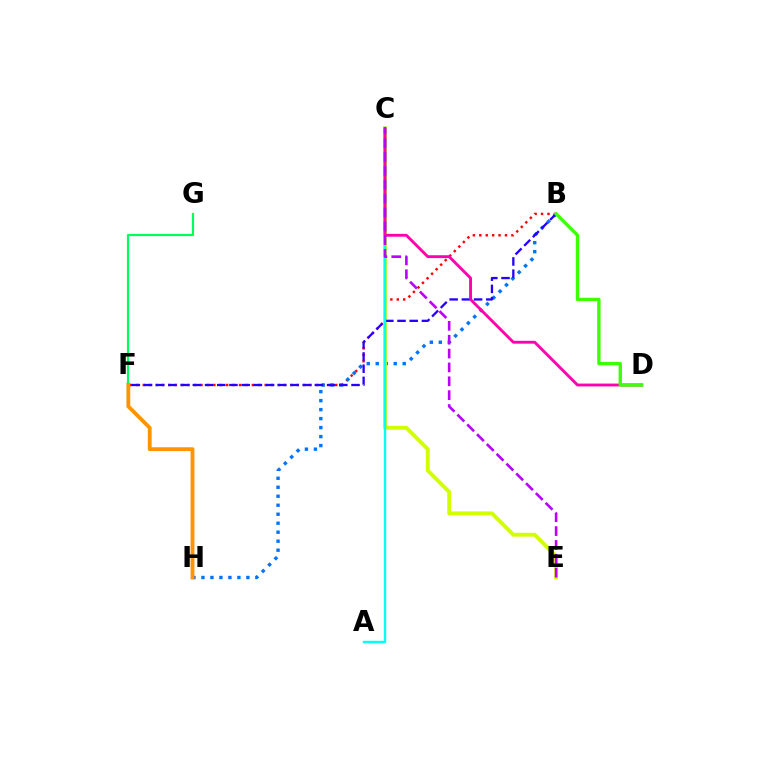{('B', 'F'): [{'color': '#ff0000', 'line_style': 'dotted', 'thickness': 1.74}, {'color': '#2500ff', 'line_style': 'dashed', 'thickness': 1.66}], ('B', 'H'): [{'color': '#0074ff', 'line_style': 'dotted', 'thickness': 2.44}], ('F', 'G'): [{'color': '#00ff5c', 'line_style': 'solid', 'thickness': 1.58}], ('C', 'E'): [{'color': '#d1ff00', 'line_style': 'solid', 'thickness': 2.78}, {'color': '#b900ff', 'line_style': 'dashed', 'thickness': 1.88}], ('A', 'C'): [{'color': '#00fff6', 'line_style': 'solid', 'thickness': 1.73}], ('F', 'H'): [{'color': '#ff9400', 'line_style': 'solid', 'thickness': 2.76}], ('C', 'D'): [{'color': '#ff00ac', 'line_style': 'solid', 'thickness': 2.06}], ('B', 'D'): [{'color': '#3dff00', 'line_style': 'solid', 'thickness': 2.4}]}